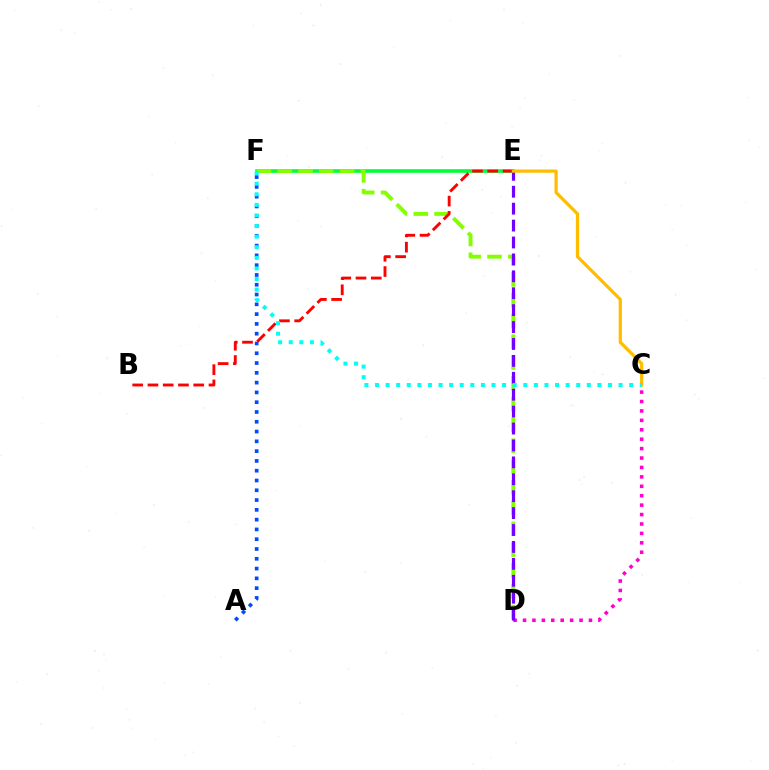{('A', 'F'): [{'color': '#004bff', 'line_style': 'dotted', 'thickness': 2.66}], ('E', 'F'): [{'color': '#00ff39', 'line_style': 'solid', 'thickness': 2.61}], ('D', 'F'): [{'color': '#84ff00', 'line_style': 'dashed', 'thickness': 2.82}], ('C', 'D'): [{'color': '#ff00cf', 'line_style': 'dotted', 'thickness': 2.56}], ('B', 'E'): [{'color': '#ff0000', 'line_style': 'dashed', 'thickness': 2.07}], ('D', 'E'): [{'color': '#7200ff', 'line_style': 'dashed', 'thickness': 2.3}], ('C', 'E'): [{'color': '#ffbd00', 'line_style': 'solid', 'thickness': 2.33}], ('C', 'F'): [{'color': '#00fff6', 'line_style': 'dotted', 'thickness': 2.88}]}